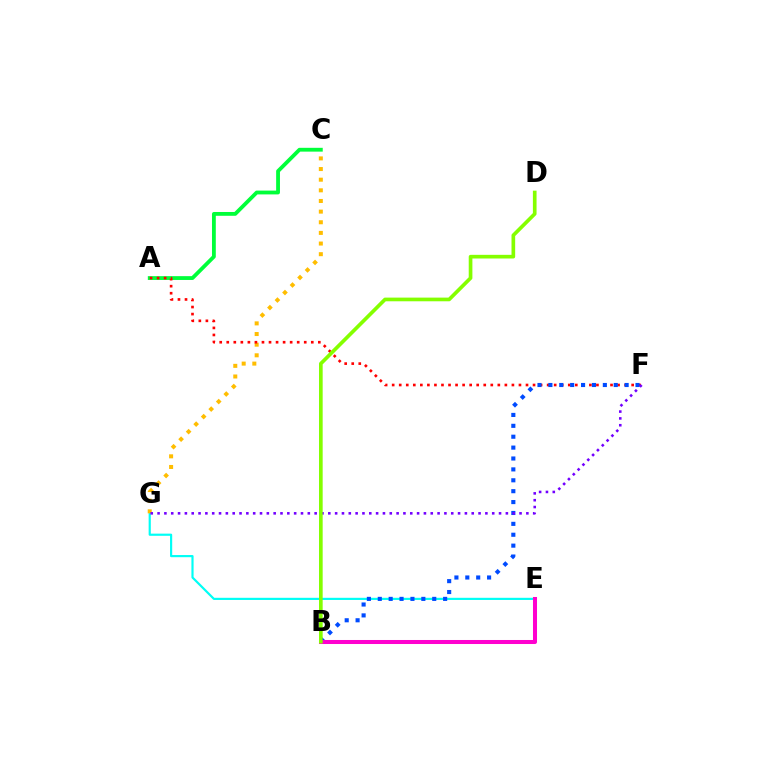{('A', 'C'): [{'color': '#00ff39', 'line_style': 'solid', 'thickness': 2.74}], ('E', 'G'): [{'color': '#00fff6', 'line_style': 'solid', 'thickness': 1.56}], ('C', 'G'): [{'color': '#ffbd00', 'line_style': 'dotted', 'thickness': 2.89}], ('A', 'F'): [{'color': '#ff0000', 'line_style': 'dotted', 'thickness': 1.91}], ('B', 'F'): [{'color': '#004bff', 'line_style': 'dotted', 'thickness': 2.96}], ('F', 'G'): [{'color': '#7200ff', 'line_style': 'dotted', 'thickness': 1.86}], ('B', 'E'): [{'color': '#ff00cf', 'line_style': 'solid', 'thickness': 2.9}], ('B', 'D'): [{'color': '#84ff00', 'line_style': 'solid', 'thickness': 2.64}]}